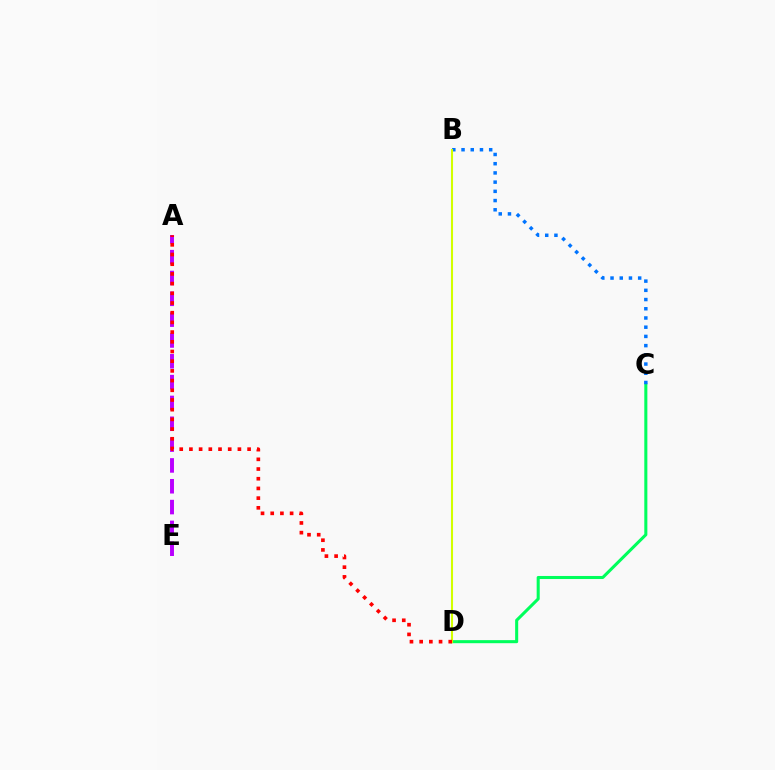{('C', 'D'): [{'color': '#00ff5c', 'line_style': 'solid', 'thickness': 2.2}], ('B', 'C'): [{'color': '#0074ff', 'line_style': 'dotted', 'thickness': 2.5}], ('A', 'E'): [{'color': '#b900ff', 'line_style': 'dashed', 'thickness': 2.83}], ('B', 'D'): [{'color': '#d1ff00', 'line_style': 'solid', 'thickness': 1.5}], ('A', 'D'): [{'color': '#ff0000', 'line_style': 'dotted', 'thickness': 2.63}]}